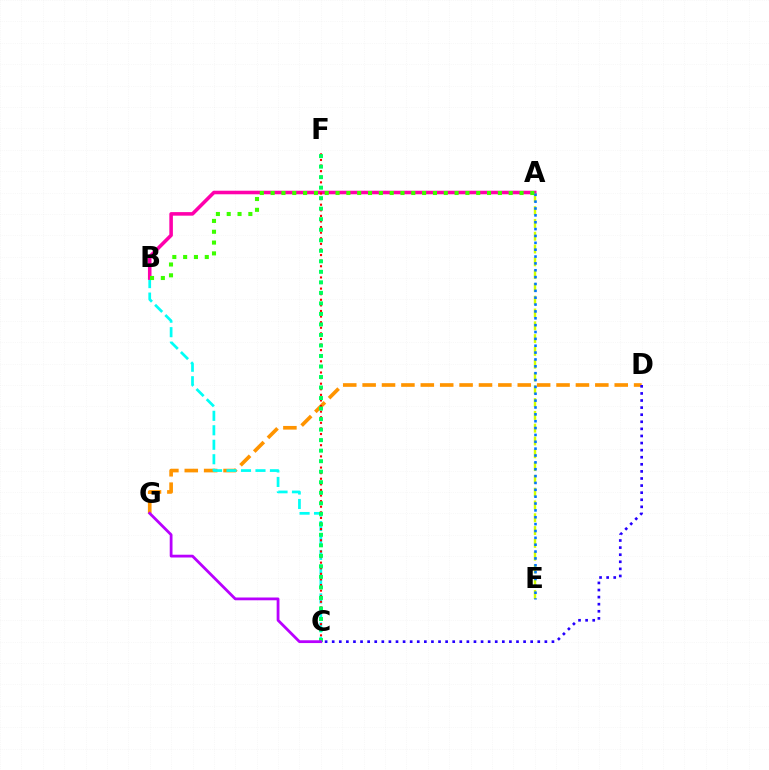{('D', 'G'): [{'color': '#ff9400', 'line_style': 'dashed', 'thickness': 2.63}], ('B', 'C'): [{'color': '#00fff6', 'line_style': 'dashed', 'thickness': 1.97}], ('A', 'B'): [{'color': '#ff00ac', 'line_style': 'solid', 'thickness': 2.56}, {'color': '#3dff00', 'line_style': 'dotted', 'thickness': 2.94}], ('A', 'E'): [{'color': '#d1ff00', 'line_style': 'dashed', 'thickness': 1.74}, {'color': '#0074ff', 'line_style': 'dotted', 'thickness': 1.86}], ('C', 'F'): [{'color': '#ff0000', 'line_style': 'dotted', 'thickness': 1.52}, {'color': '#00ff5c', 'line_style': 'dotted', 'thickness': 2.86}], ('C', 'G'): [{'color': '#b900ff', 'line_style': 'solid', 'thickness': 2.01}], ('C', 'D'): [{'color': '#2500ff', 'line_style': 'dotted', 'thickness': 1.93}]}